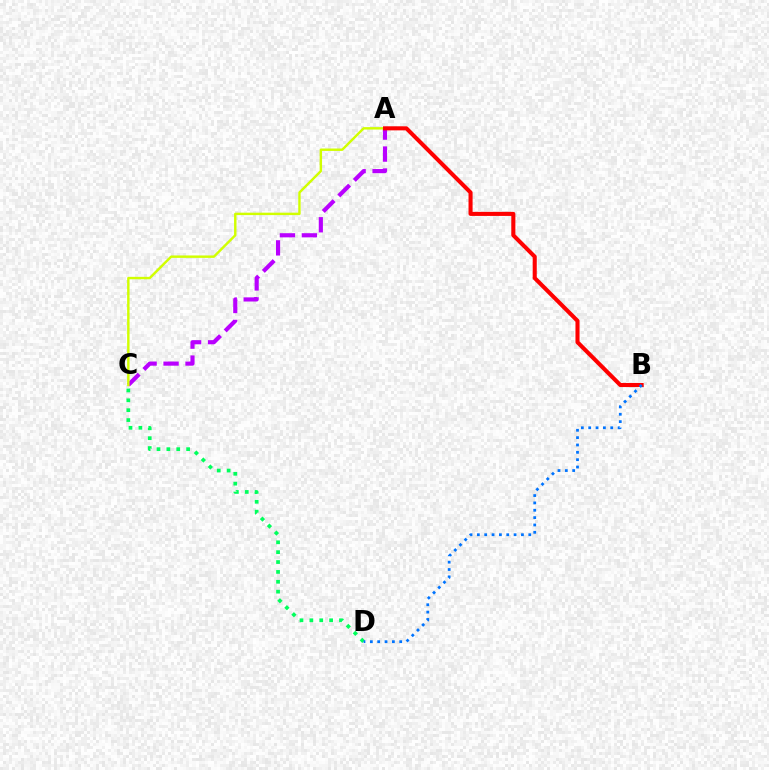{('A', 'C'): [{'color': '#b900ff', 'line_style': 'dashed', 'thickness': 2.98}, {'color': '#d1ff00', 'line_style': 'solid', 'thickness': 1.74}], ('C', 'D'): [{'color': '#00ff5c', 'line_style': 'dotted', 'thickness': 2.68}], ('A', 'B'): [{'color': '#ff0000', 'line_style': 'solid', 'thickness': 2.93}], ('B', 'D'): [{'color': '#0074ff', 'line_style': 'dotted', 'thickness': 2.0}]}